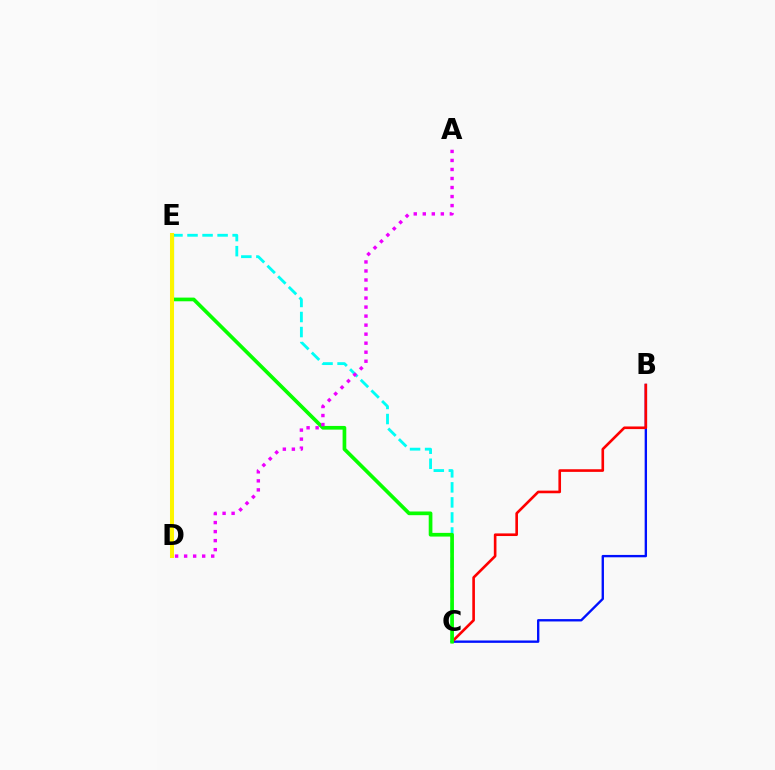{('C', 'E'): [{'color': '#00fff6', 'line_style': 'dashed', 'thickness': 2.04}, {'color': '#08ff00', 'line_style': 'solid', 'thickness': 2.66}], ('B', 'C'): [{'color': '#0010ff', 'line_style': 'solid', 'thickness': 1.7}, {'color': '#ff0000', 'line_style': 'solid', 'thickness': 1.89}], ('A', 'D'): [{'color': '#ee00ff', 'line_style': 'dotted', 'thickness': 2.45}], ('D', 'E'): [{'color': '#fcf500', 'line_style': 'solid', 'thickness': 2.9}]}